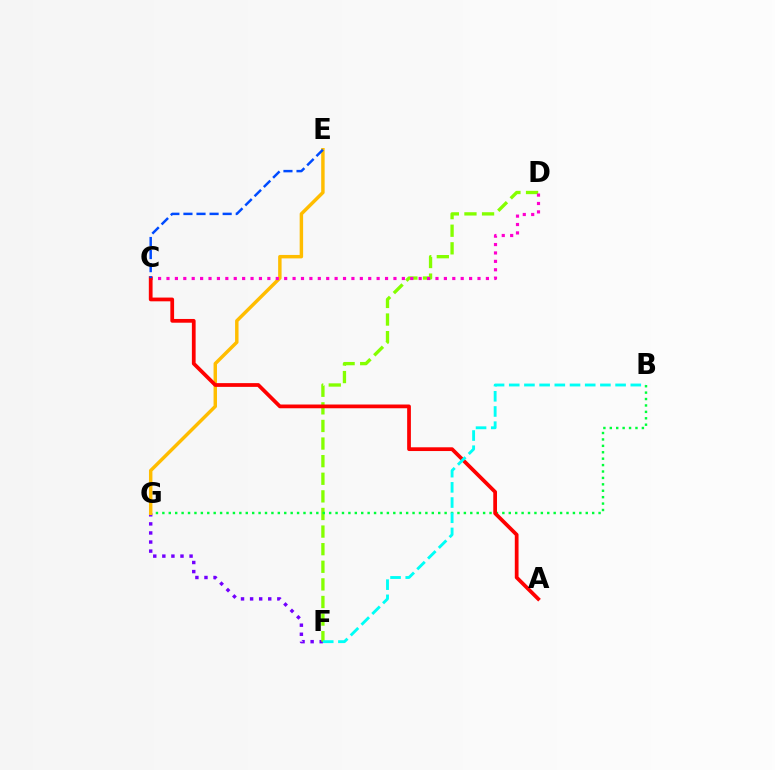{('F', 'G'): [{'color': '#7200ff', 'line_style': 'dotted', 'thickness': 2.47}], ('D', 'F'): [{'color': '#84ff00', 'line_style': 'dashed', 'thickness': 2.39}], ('B', 'G'): [{'color': '#00ff39', 'line_style': 'dotted', 'thickness': 1.74}], ('E', 'G'): [{'color': '#ffbd00', 'line_style': 'solid', 'thickness': 2.48}], ('C', 'D'): [{'color': '#ff00cf', 'line_style': 'dotted', 'thickness': 2.28}], ('A', 'C'): [{'color': '#ff0000', 'line_style': 'solid', 'thickness': 2.7}], ('C', 'E'): [{'color': '#004bff', 'line_style': 'dashed', 'thickness': 1.78}], ('B', 'F'): [{'color': '#00fff6', 'line_style': 'dashed', 'thickness': 2.06}]}